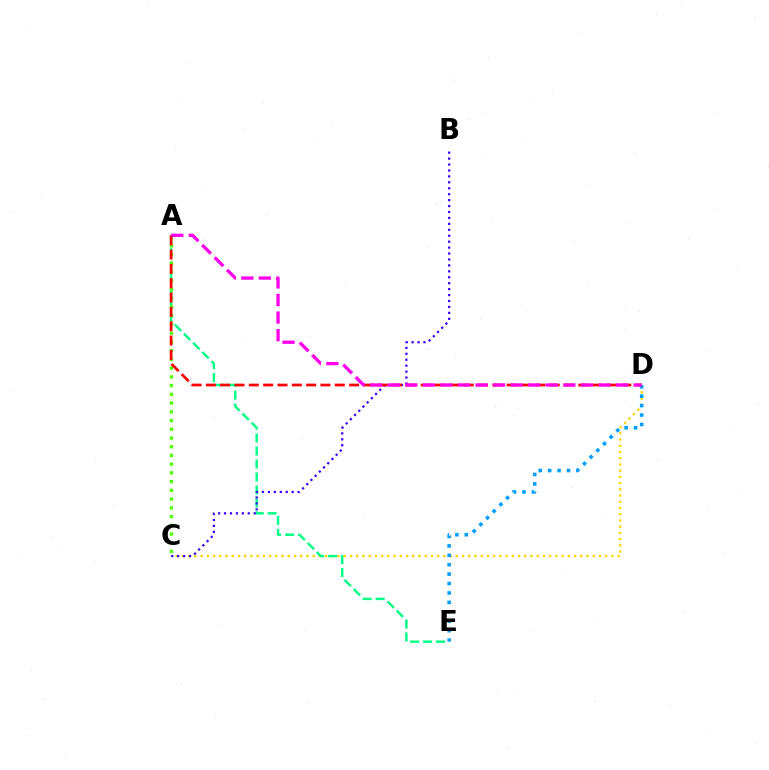{('C', 'D'): [{'color': '#ffd500', 'line_style': 'dotted', 'thickness': 1.69}], ('D', 'E'): [{'color': '#009eff', 'line_style': 'dotted', 'thickness': 2.56}], ('A', 'E'): [{'color': '#00ff86', 'line_style': 'dashed', 'thickness': 1.76}], ('A', 'C'): [{'color': '#4fff00', 'line_style': 'dotted', 'thickness': 2.37}], ('B', 'C'): [{'color': '#3700ff', 'line_style': 'dotted', 'thickness': 1.61}], ('A', 'D'): [{'color': '#ff0000', 'line_style': 'dashed', 'thickness': 1.95}, {'color': '#ff00ed', 'line_style': 'dashed', 'thickness': 2.39}]}